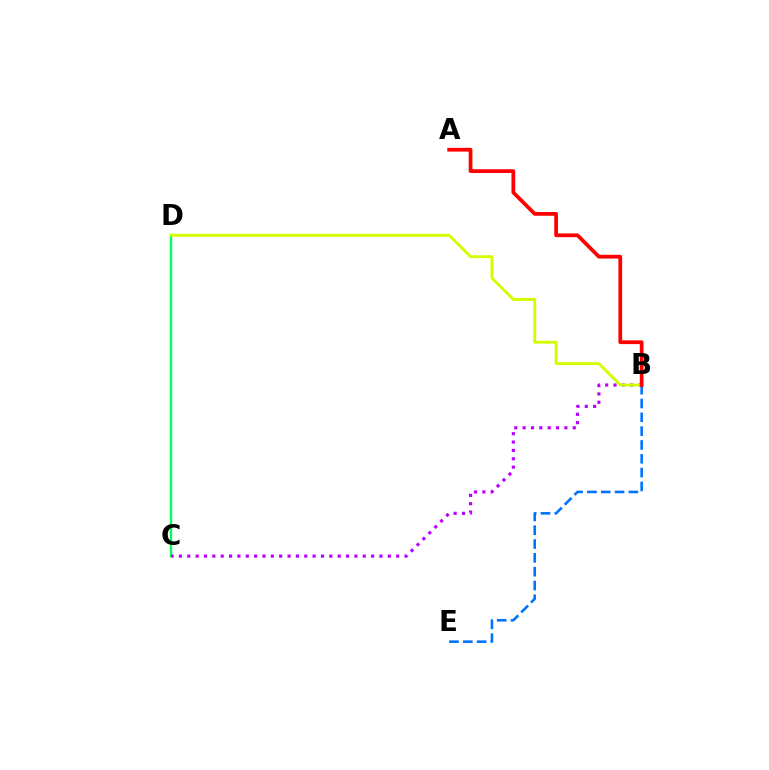{('C', 'D'): [{'color': '#00ff5c', 'line_style': 'solid', 'thickness': 1.73}], ('B', 'C'): [{'color': '#b900ff', 'line_style': 'dotted', 'thickness': 2.27}], ('B', 'D'): [{'color': '#d1ff00', 'line_style': 'solid', 'thickness': 2.09}], ('B', 'E'): [{'color': '#0074ff', 'line_style': 'dashed', 'thickness': 1.88}], ('A', 'B'): [{'color': '#ff0000', 'line_style': 'solid', 'thickness': 2.69}]}